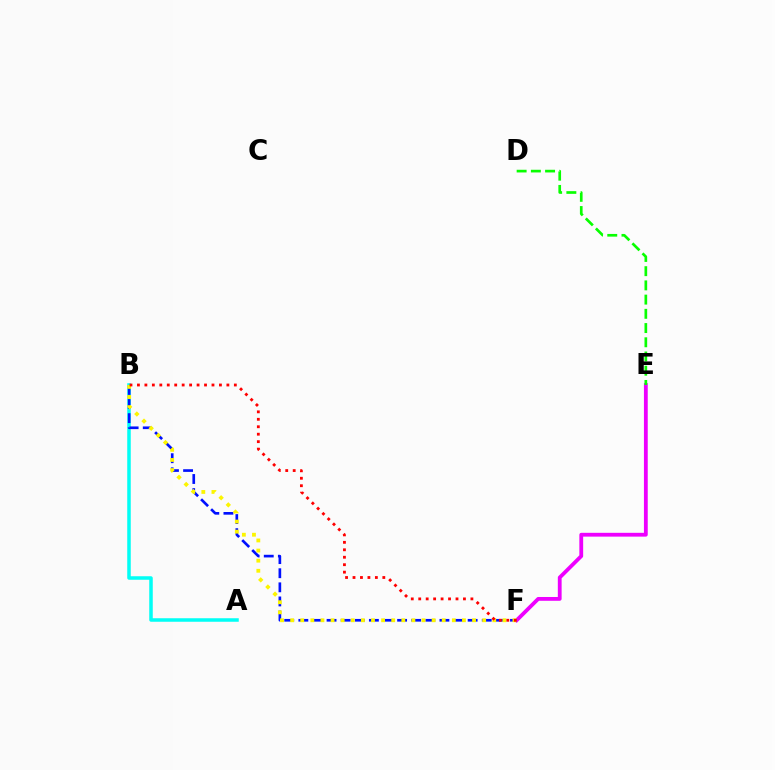{('E', 'F'): [{'color': '#ee00ff', 'line_style': 'solid', 'thickness': 2.74}], ('A', 'B'): [{'color': '#00fff6', 'line_style': 'solid', 'thickness': 2.53}], ('B', 'F'): [{'color': '#0010ff', 'line_style': 'dashed', 'thickness': 1.92}, {'color': '#fcf500', 'line_style': 'dotted', 'thickness': 2.75}, {'color': '#ff0000', 'line_style': 'dotted', 'thickness': 2.03}], ('D', 'E'): [{'color': '#08ff00', 'line_style': 'dashed', 'thickness': 1.93}]}